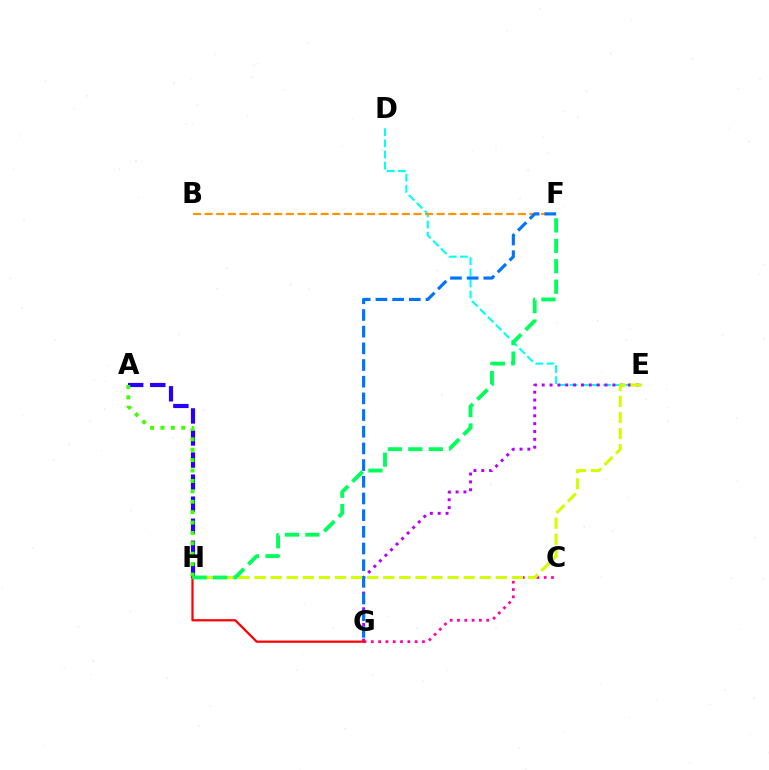{('A', 'H'): [{'color': '#2500ff', 'line_style': 'dashed', 'thickness': 3.0}, {'color': '#3dff00', 'line_style': 'dotted', 'thickness': 2.83}], ('D', 'E'): [{'color': '#00fff6', 'line_style': 'dashed', 'thickness': 1.51}], ('E', 'G'): [{'color': '#b900ff', 'line_style': 'dotted', 'thickness': 2.13}], ('B', 'F'): [{'color': '#ff9400', 'line_style': 'dashed', 'thickness': 1.58}], ('F', 'G'): [{'color': '#0074ff', 'line_style': 'dashed', 'thickness': 2.27}], ('C', 'G'): [{'color': '#ff00ac', 'line_style': 'dotted', 'thickness': 1.99}], ('G', 'H'): [{'color': '#ff0000', 'line_style': 'solid', 'thickness': 1.61}], ('E', 'H'): [{'color': '#d1ff00', 'line_style': 'dashed', 'thickness': 2.19}], ('F', 'H'): [{'color': '#00ff5c', 'line_style': 'dashed', 'thickness': 2.78}]}